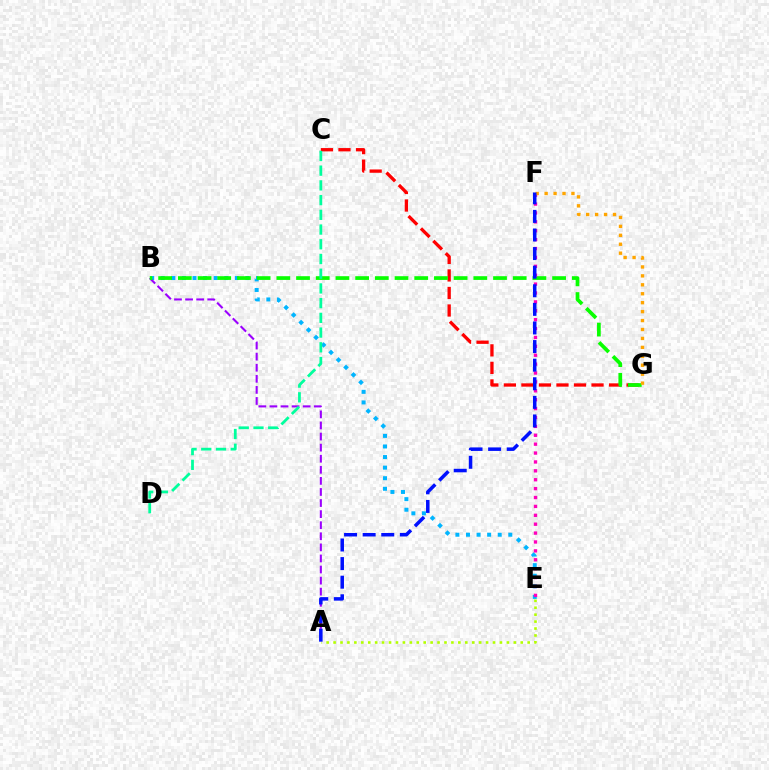{('C', 'G'): [{'color': '#ff0000', 'line_style': 'dashed', 'thickness': 2.38}], ('B', 'E'): [{'color': '#00b5ff', 'line_style': 'dotted', 'thickness': 2.87}], ('A', 'B'): [{'color': '#9b00ff', 'line_style': 'dashed', 'thickness': 1.51}], ('B', 'G'): [{'color': '#08ff00', 'line_style': 'dashed', 'thickness': 2.68}], ('E', 'F'): [{'color': '#ff00bd', 'line_style': 'dotted', 'thickness': 2.42}], ('F', 'G'): [{'color': '#ffa500', 'line_style': 'dotted', 'thickness': 2.43}], ('C', 'D'): [{'color': '#00ff9d', 'line_style': 'dashed', 'thickness': 2.0}], ('A', 'E'): [{'color': '#b3ff00', 'line_style': 'dotted', 'thickness': 1.88}], ('A', 'F'): [{'color': '#0010ff', 'line_style': 'dashed', 'thickness': 2.53}]}